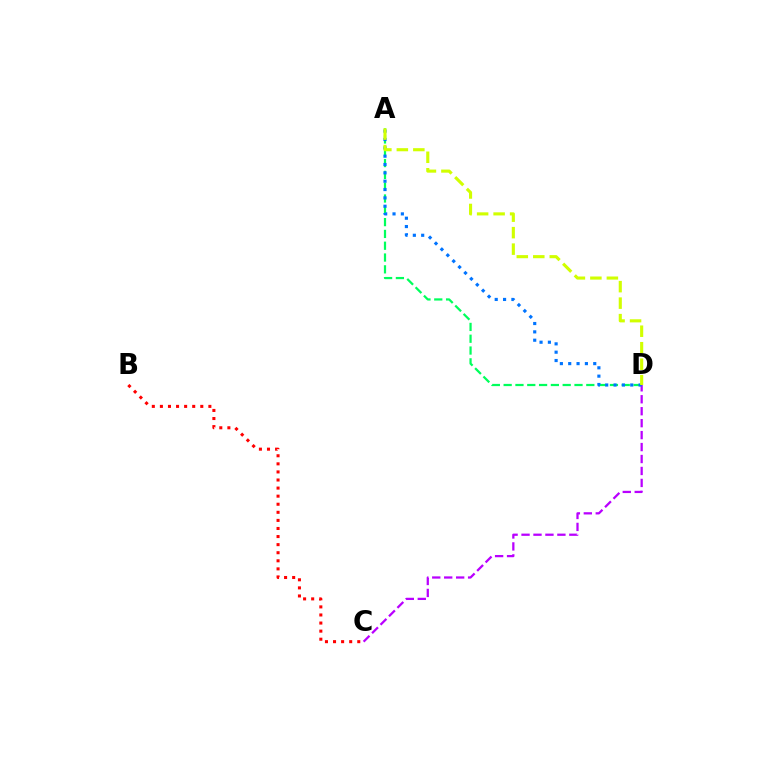{('A', 'D'): [{'color': '#00ff5c', 'line_style': 'dashed', 'thickness': 1.6}, {'color': '#0074ff', 'line_style': 'dotted', 'thickness': 2.27}, {'color': '#d1ff00', 'line_style': 'dashed', 'thickness': 2.24}], ('C', 'D'): [{'color': '#b900ff', 'line_style': 'dashed', 'thickness': 1.62}], ('B', 'C'): [{'color': '#ff0000', 'line_style': 'dotted', 'thickness': 2.2}]}